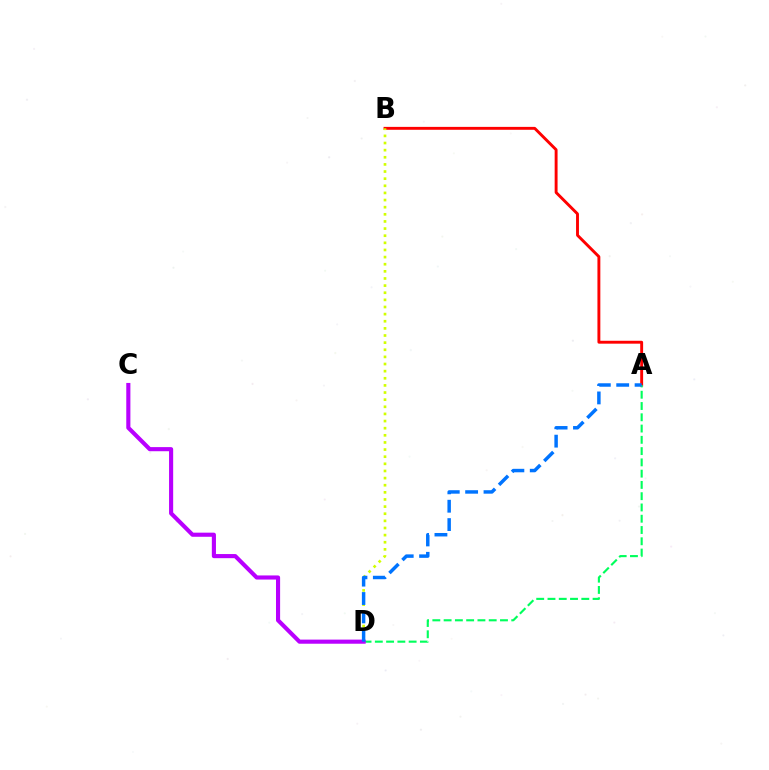{('A', 'B'): [{'color': '#ff0000', 'line_style': 'solid', 'thickness': 2.09}], ('A', 'D'): [{'color': '#00ff5c', 'line_style': 'dashed', 'thickness': 1.53}, {'color': '#0074ff', 'line_style': 'dashed', 'thickness': 2.5}], ('B', 'D'): [{'color': '#d1ff00', 'line_style': 'dotted', 'thickness': 1.94}], ('C', 'D'): [{'color': '#b900ff', 'line_style': 'solid', 'thickness': 2.96}]}